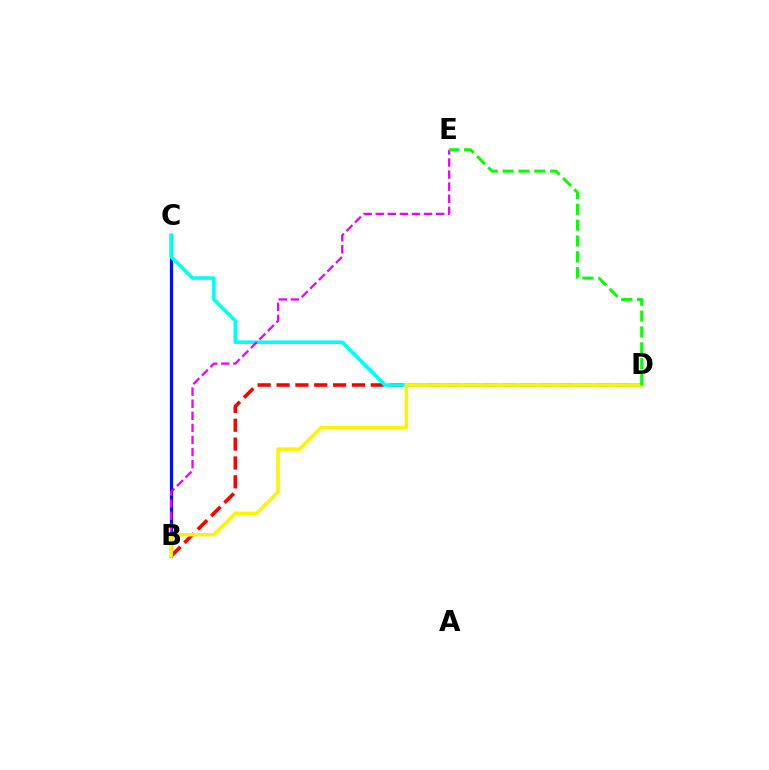{('B', 'D'): [{'color': '#ff0000', 'line_style': 'dashed', 'thickness': 2.56}, {'color': '#fcf500', 'line_style': 'solid', 'thickness': 2.56}], ('B', 'C'): [{'color': '#0010ff', 'line_style': 'solid', 'thickness': 2.3}], ('C', 'D'): [{'color': '#00fff6', 'line_style': 'solid', 'thickness': 2.6}], ('B', 'E'): [{'color': '#ee00ff', 'line_style': 'dashed', 'thickness': 1.64}], ('D', 'E'): [{'color': '#08ff00', 'line_style': 'dashed', 'thickness': 2.15}]}